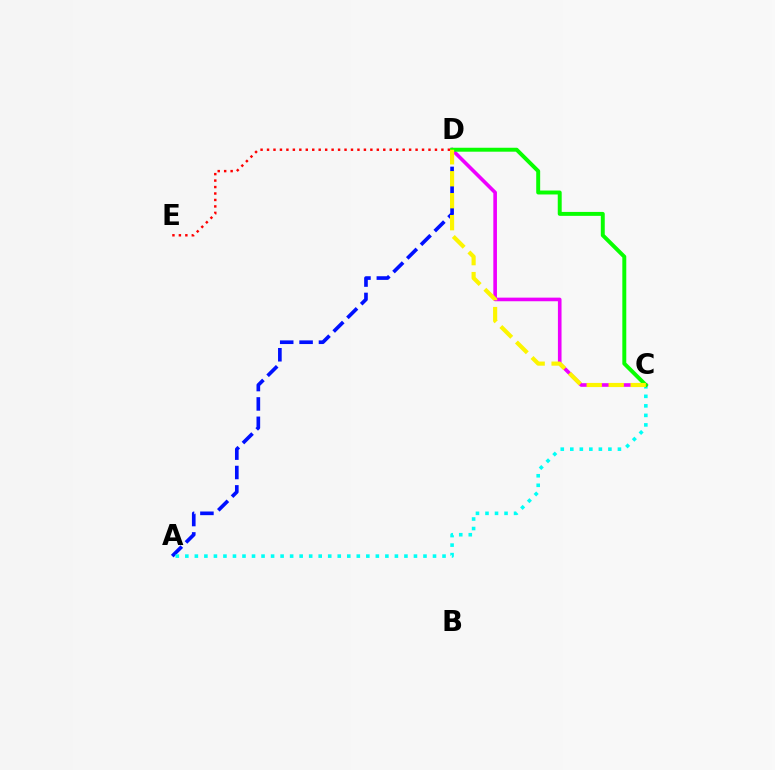{('A', 'D'): [{'color': '#0010ff', 'line_style': 'dashed', 'thickness': 2.63}], ('A', 'C'): [{'color': '#00fff6', 'line_style': 'dotted', 'thickness': 2.59}], ('C', 'D'): [{'color': '#ee00ff', 'line_style': 'solid', 'thickness': 2.61}, {'color': '#08ff00', 'line_style': 'solid', 'thickness': 2.84}, {'color': '#fcf500', 'line_style': 'dashed', 'thickness': 2.98}], ('D', 'E'): [{'color': '#ff0000', 'line_style': 'dotted', 'thickness': 1.75}]}